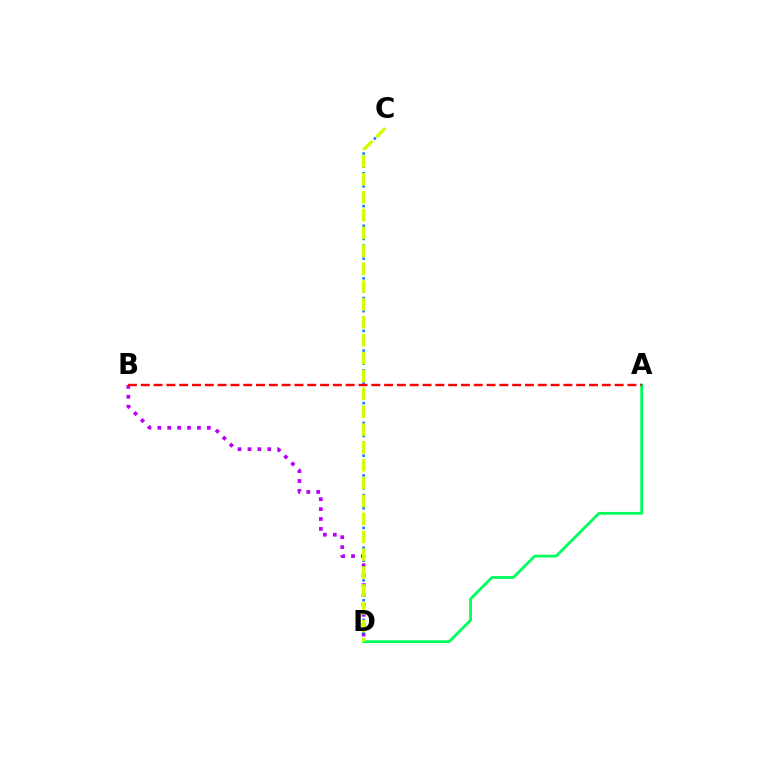{('A', 'D'): [{'color': '#00ff5c', 'line_style': 'solid', 'thickness': 2.01}], ('B', 'D'): [{'color': '#b900ff', 'line_style': 'dotted', 'thickness': 2.69}], ('C', 'D'): [{'color': '#0074ff', 'line_style': 'dotted', 'thickness': 1.78}, {'color': '#d1ff00', 'line_style': 'dashed', 'thickness': 2.43}], ('A', 'B'): [{'color': '#ff0000', 'line_style': 'dashed', 'thickness': 1.74}]}